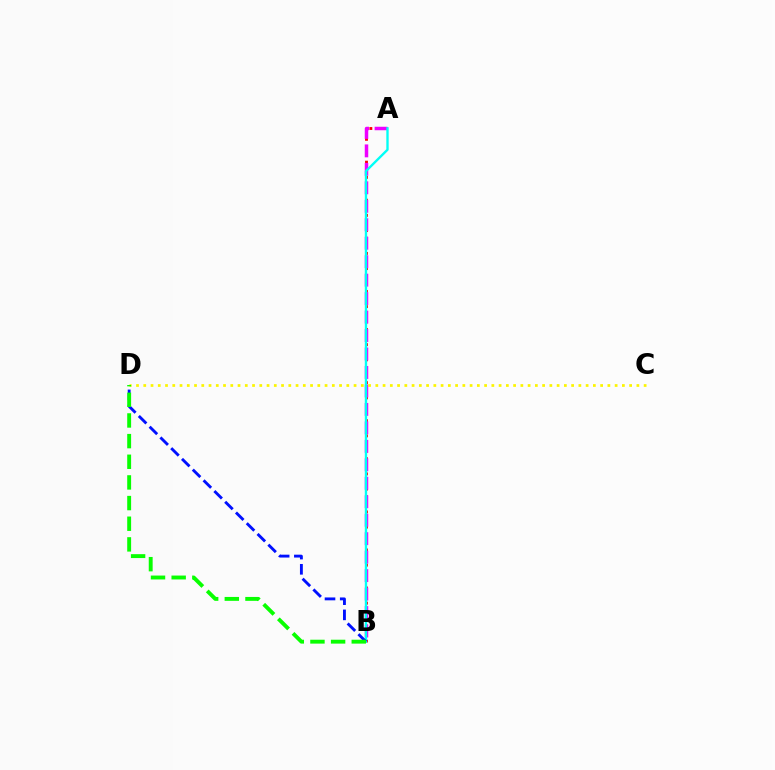{('A', 'B'): [{'color': '#ff0000', 'line_style': 'dotted', 'thickness': 2.07}, {'color': '#ee00ff', 'line_style': 'dashed', 'thickness': 2.51}, {'color': '#00fff6', 'line_style': 'solid', 'thickness': 1.7}], ('B', 'D'): [{'color': '#0010ff', 'line_style': 'dashed', 'thickness': 2.07}, {'color': '#08ff00', 'line_style': 'dashed', 'thickness': 2.81}], ('C', 'D'): [{'color': '#fcf500', 'line_style': 'dotted', 'thickness': 1.97}]}